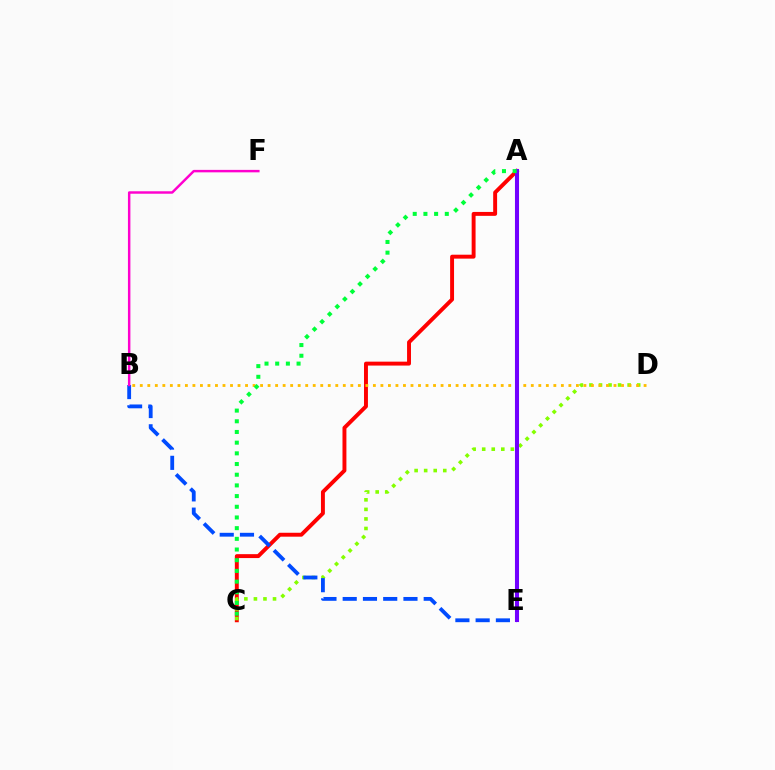{('A', 'C'): [{'color': '#ff0000', 'line_style': 'solid', 'thickness': 2.82}, {'color': '#00ff39', 'line_style': 'dotted', 'thickness': 2.9}], ('A', 'E'): [{'color': '#00fff6', 'line_style': 'solid', 'thickness': 1.71}, {'color': '#7200ff', 'line_style': 'solid', 'thickness': 2.93}], ('C', 'D'): [{'color': '#84ff00', 'line_style': 'dotted', 'thickness': 2.59}], ('B', 'D'): [{'color': '#ffbd00', 'line_style': 'dotted', 'thickness': 2.04}], ('B', 'E'): [{'color': '#004bff', 'line_style': 'dashed', 'thickness': 2.75}], ('B', 'F'): [{'color': '#ff00cf', 'line_style': 'solid', 'thickness': 1.77}]}